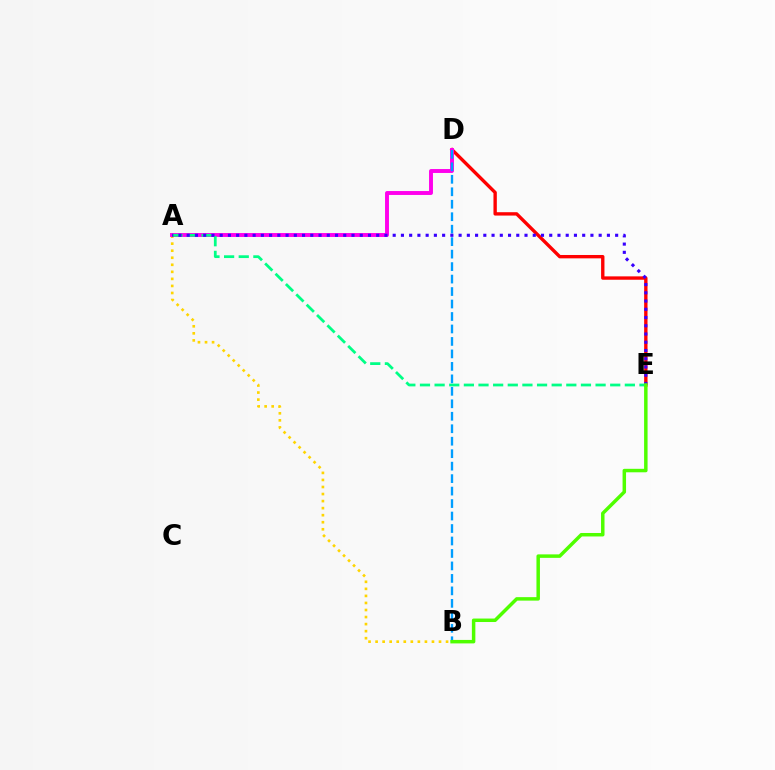{('A', 'B'): [{'color': '#ffd500', 'line_style': 'dotted', 'thickness': 1.91}], ('D', 'E'): [{'color': '#ff0000', 'line_style': 'solid', 'thickness': 2.42}], ('A', 'D'): [{'color': '#ff00ed', 'line_style': 'solid', 'thickness': 2.82}], ('A', 'E'): [{'color': '#00ff86', 'line_style': 'dashed', 'thickness': 1.99}, {'color': '#3700ff', 'line_style': 'dotted', 'thickness': 2.24}], ('B', 'D'): [{'color': '#009eff', 'line_style': 'dashed', 'thickness': 1.69}], ('B', 'E'): [{'color': '#4fff00', 'line_style': 'solid', 'thickness': 2.5}]}